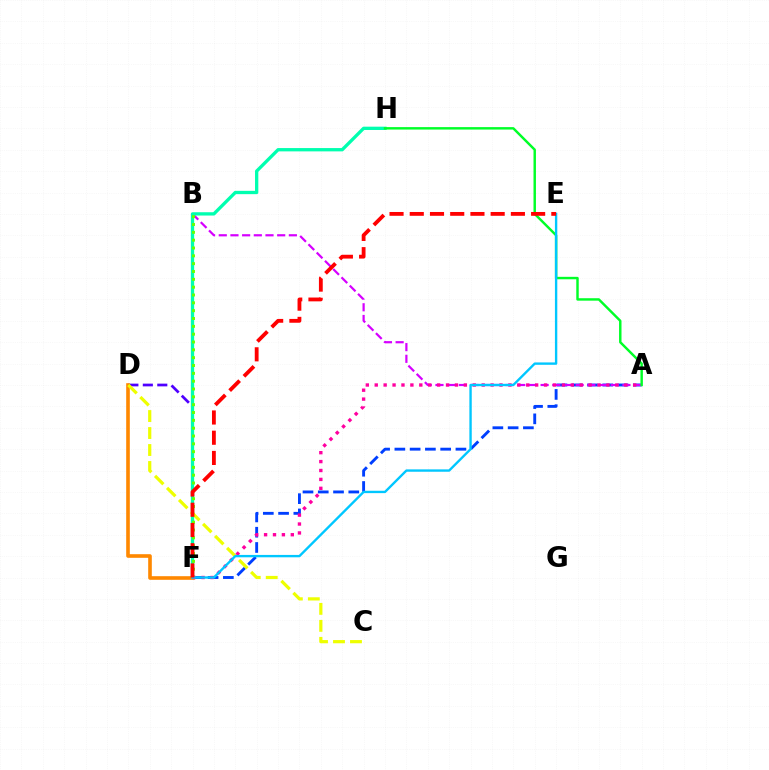{('A', 'F'): [{'color': '#003fff', 'line_style': 'dashed', 'thickness': 2.07}, {'color': '#ff00a0', 'line_style': 'dotted', 'thickness': 2.42}], ('D', 'F'): [{'color': '#4f00ff', 'line_style': 'dashed', 'thickness': 1.96}, {'color': '#ff8800', 'line_style': 'solid', 'thickness': 2.61}], ('A', 'B'): [{'color': '#d600ff', 'line_style': 'dashed', 'thickness': 1.59}], ('F', 'H'): [{'color': '#00ffaf', 'line_style': 'solid', 'thickness': 2.38}], ('A', 'H'): [{'color': '#00ff27', 'line_style': 'solid', 'thickness': 1.76}], ('B', 'F'): [{'color': '#66ff00', 'line_style': 'dotted', 'thickness': 2.13}], ('C', 'D'): [{'color': '#eeff00', 'line_style': 'dashed', 'thickness': 2.31}], ('E', 'F'): [{'color': '#00c7ff', 'line_style': 'solid', 'thickness': 1.7}, {'color': '#ff0000', 'line_style': 'dashed', 'thickness': 2.75}]}